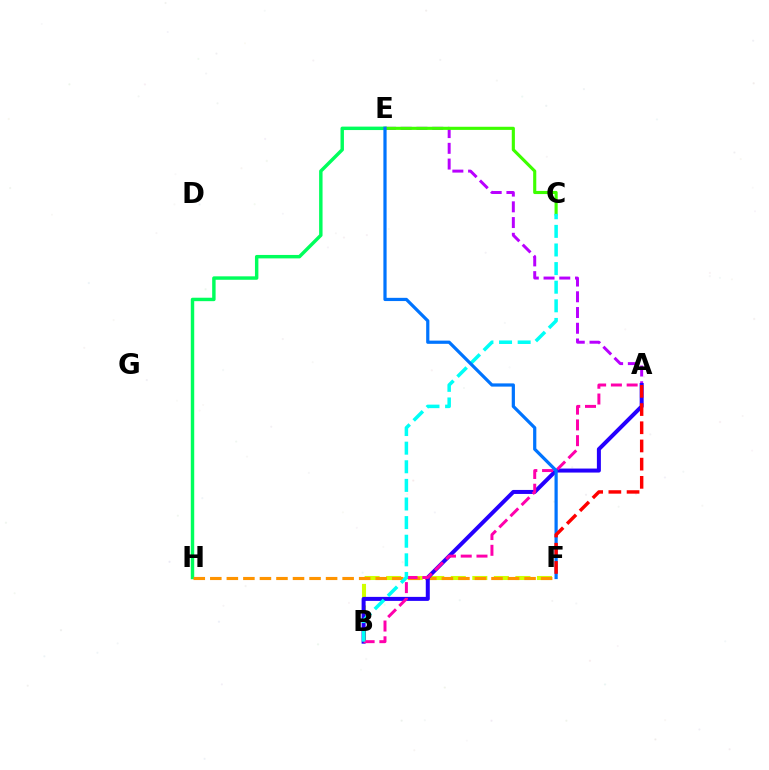{('E', 'H'): [{'color': '#00ff5c', 'line_style': 'solid', 'thickness': 2.47}], ('A', 'E'): [{'color': '#b900ff', 'line_style': 'dashed', 'thickness': 2.14}], ('B', 'F'): [{'color': '#d1ff00', 'line_style': 'dashed', 'thickness': 2.93}], ('F', 'H'): [{'color': '#ff9400', 'line_style': 'dashed', 'thickness': 2.25}], ('A', 'B'): [{'color': '#2500ff', 'line_style': 'solid', 'thickness': 2.88}, {'color': '#ff00ac', 'line_style': 'dashed', 'thickness': 2.14}], ('C', 'E'): [{'color': '#3dff00', 'line_style': 'solid', 'thickness': 2.25}], ('B', 'C'): [{'color': '#00fff6', 'line_style': 'dashed', 'thickness': 2.53}], ('E', 'F'): [{'color': '#0074ff', 'line_style': 'solid', 'thickness': 2.32}], ('A', 'F'): [{'color': '#ff0000', 'line_style': 'dashed', 'thickness': 2.47}]}